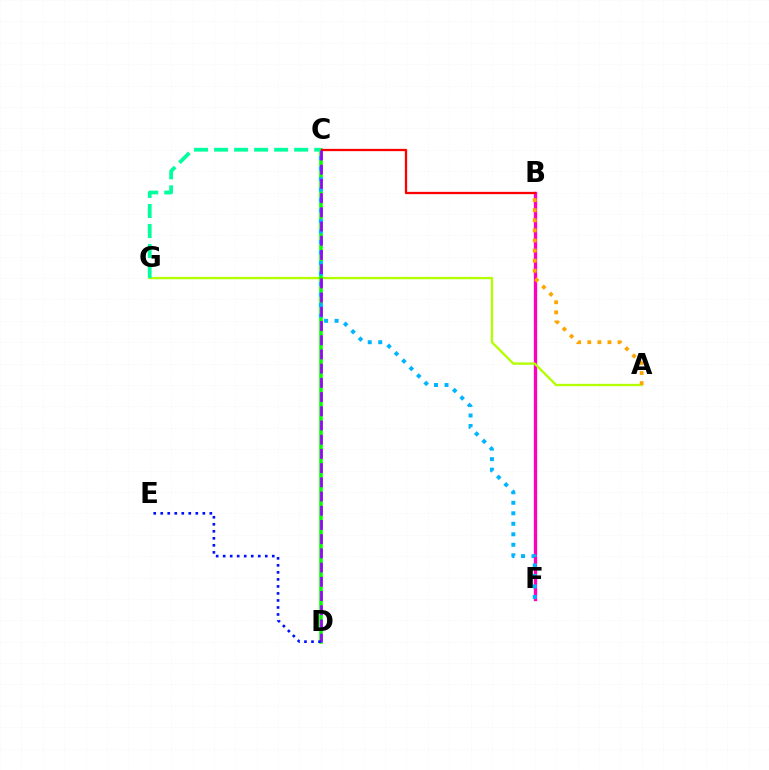{('B', 'F'): [{'color': '#ff00bd', 'line_style': 'solid', 'thickness': 2.39}], ('A', 'G'): [{'color': '#b3ff00', 'line_style': 'solid', 'thickness': 1.69}], ('C', 'D'): [{'color': '#08ff00', 'line_style': 'solid', 'thickness': 2.58}, {'color': '#9b00ff', 'line_style': 'dashed', 'thickness': 1.93}], ('B', 'C'): [{'color': '#ff0000', 'line_style': 'solid', 'thickness': 1.65}], ('C', 'F'): [{'color': '#00b5ff', 'line_style': 'dotted', 'thickness': 2.85}], ('A', 'B'): [{'color': '#ffa500', 'line_style': 'dotted', 'thickness': 2.74}], ('C', 'G'): [{'color': '#00ff9d', 'line_style': 'dashed', 'thickness': 2.72}], ('D', 'E'): [{'color': '#0010ff', 'line_style': 'dotted', 'thickness': 1.91}]}